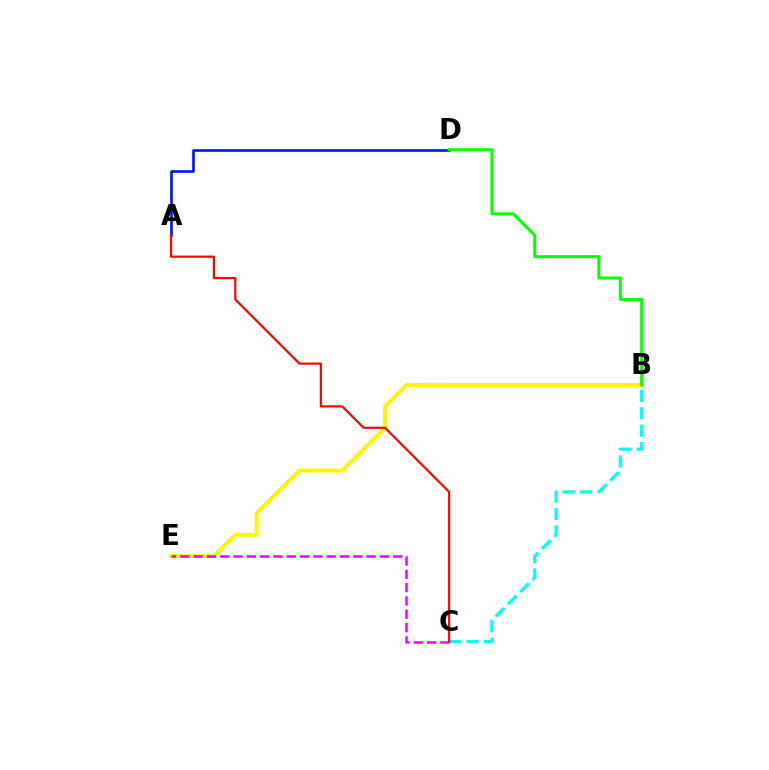{('B', 'C'): [{'color': '#00fff6', 'line_style': 'dashed', 'thickness': 2.36}], ('A', 'D'): [{'color': '#0010ff', 'line_style': 'solid', 'thickness': 1.89}], ('B', 'E'): [{'color': '#fcf500', 'line_style': 'solid', 'thickness': 2.85}], ('B', 'D'): [{'color': '#08ff00', 'line_style': 'solid', 'thickness': 2.2}], ('C', 'E'): [{'color': '#ee00ff', 'line_style': 'dashed', 'thickness': 1.81}], ('A', 'C'): [{'color': '#ff0000', 'line_style': 'solid', 'thickness': 1.58}]}